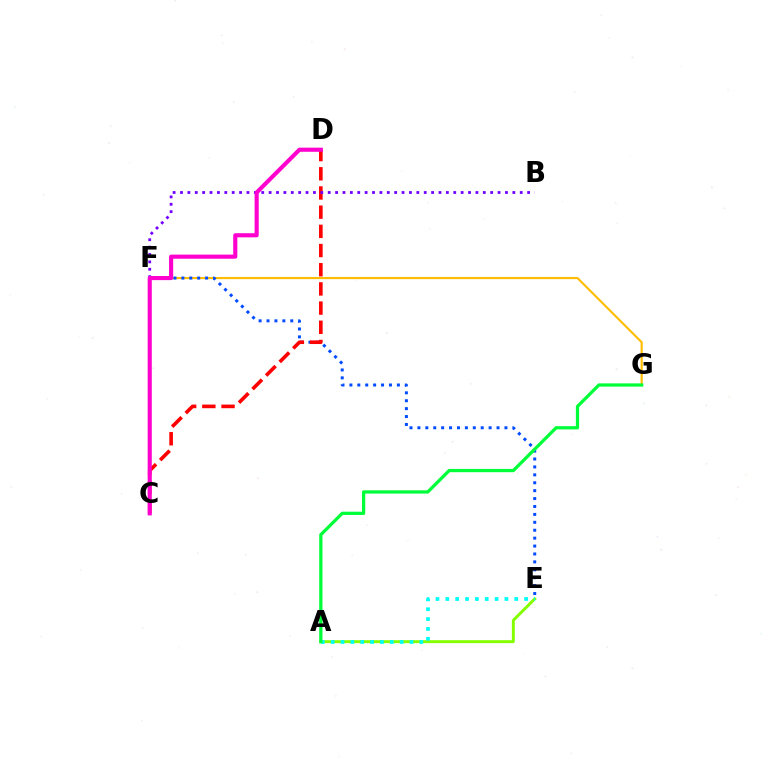{('A', 'E'): [{'color': '#84ff00', 'line_style': 'solid', 'thickness': 2.11}, {'color': '#00fff6', 'line_style': 'dotted', 'thickness': 2.68}], ('F', 'G'): [{'color': '#ffbd00', 'line_style': 'solid', 'thickness': 1.55}], ('E', 'F'): [{'color': '#004bff', 'line_style': 'dotted', 'thickness': 2.15}], ('C', 'D'): [{'color': '#ff0000', 'line_style': 'dashed', 'thickness': 2.61}, {'color': '#ff00cf', 'line_style': 'solid', 'thickness': 2.97}], ('A', 'G'): [{'color': '#00ff39', 'line_style': 'solid', 'thickness': 2.34}], ('B', 'F'): [{'color': '#7200ff', 'line_style': 'dotted', 'thickness': 2.01}]}